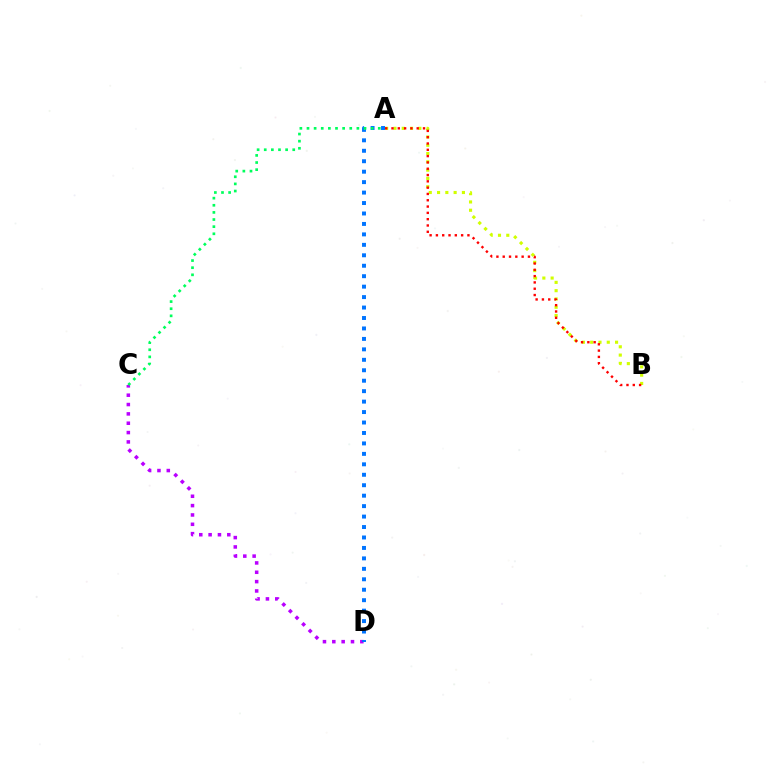{('C', 'D'): [{'color': '#b900ff', 'line_style': 'dotted', 'thickness': 2.54}], ('A', 'B'): [{'color': '#d1ff00', 'line_style': 'dotted', 'thickness': 2.25}, {'color': '#ff0000', 'line_style': 'dotted', 'thickness': 1.71}], ('A', 'D'): [{'color': '#0074ff', 'line_style': 'dotted', 'thickness': 2.84}], ('A', 'C'): [{'color': '#00ff5c', 'line_style': 'dotted', 'thickness': 1.94}]}